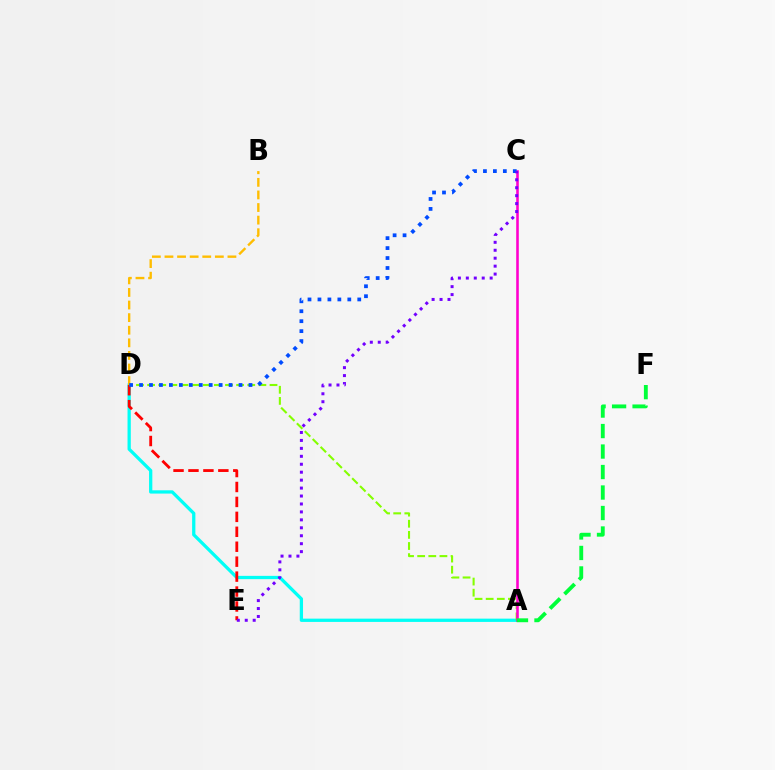{('A', 'D'): [{'color': '#00fff6', 'line_style': 'solid', 'thickness': 2.36}, {'color': '#84ff00', 'line_style': 'dashed', 'thickness': 1.51}], ('B', 'D'): [{'color': '#ffbd00', 'line_style': 'dashed', 'thickness': 1.71}], ('D', 'E'): [{'color': '#ff0000', 'line_style': 'dashed', 'thickness': 2.03}], ('A', 'C'): [{'color': '#ff00cf', 'line_style': 'solid', 'thickness': 1.86}], ('C', 'D'): [{'color': '#004bff', 'line_style': 'dotted', 'thickness': 2.7}], ('C', 'E'): [{'color': '#7200ff', 'line_style': 'dotted', 'thickness': 2.16}], ('A', 'F'): [{'color': '#00ff39', 'line_style': 'dashed', 'thickness': 2.78}]}